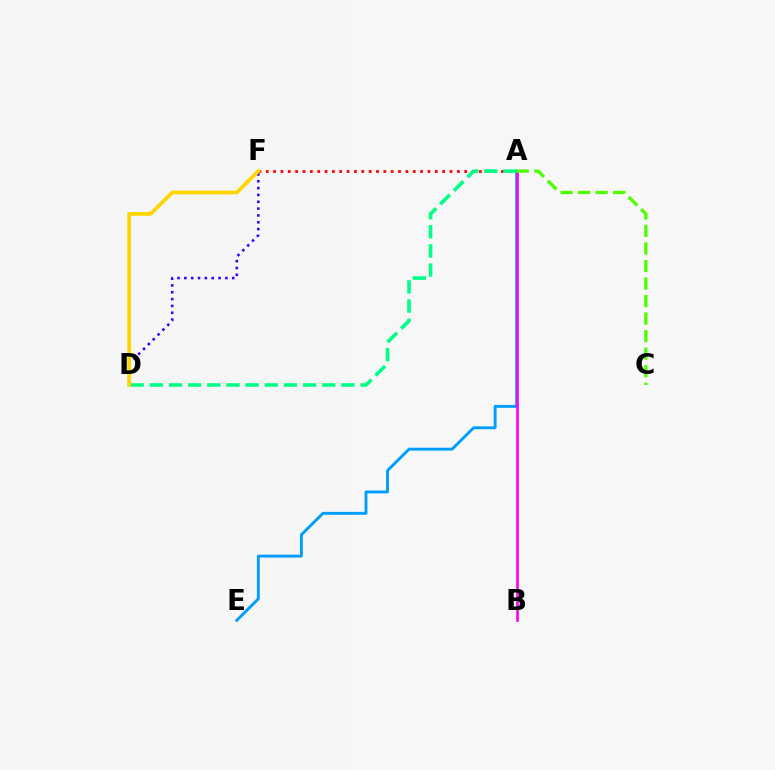{('A', 'F'): [{'color': '#ff0000', 'line_style': 'dotted', 'thickness': 2.0}], ('A', 'E'): [{'color': '#009eff', 'line_style': 'solid', 'thickness': 2.1}], ('A', 'B'): [{'color': '#ff00ed', 'line_style': 'solid', 'thickness': 1.89}], ('D', 'F'): [{'color': '#3700ff', 'line_style': 'dotted', 'thickness': 1.86}, {'color': '#ffd500', 'line_style': 'solid', 'thickness': 2.7}], ('A', 'C'): [{'color': '#4fff00', 'line_style': 'dashed', 'thickness': 2.38}], ('A', 'D'): [{'color': '#00ff86', 'line_style': 'dashed', 'thickness': 2.6}]}